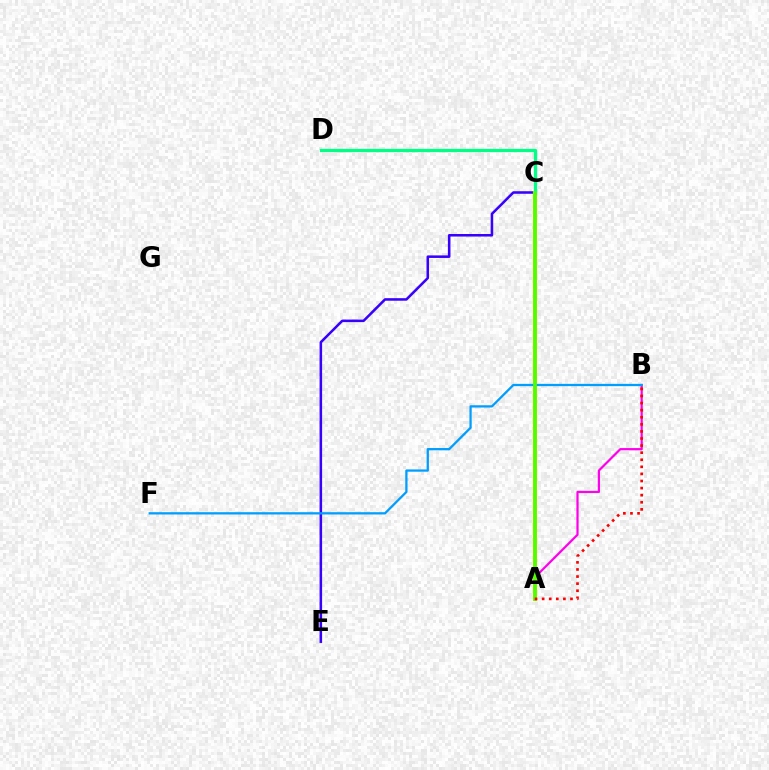{('C', 'E'): [{'color': '#3700ff', 'line_style': 'solid', 'thickness': 1.83}], ('A', 'B'): [{'color': '#ff00ed', 'line_style': 'solid', 'thickness': 1.6}, {'color': '#ff0000', 'line_style': 'dotted', 'thickness': 1.93}], ('A', 'C'): [{'color': '#ffd500', 'line_style': 'solid', 'thickness': 3.0}, {'color': '#4fff00', 'line_style': 'solid', 'thickness': 2.64}], ('B', 'F'): [{'color': '#009eff', 'line_style': 'solid', 'thickness': 1.64}], ('C', 'D'): [{'color': '#00ff86', 'line_style': 'solid', 'thickness': 2.34}]}